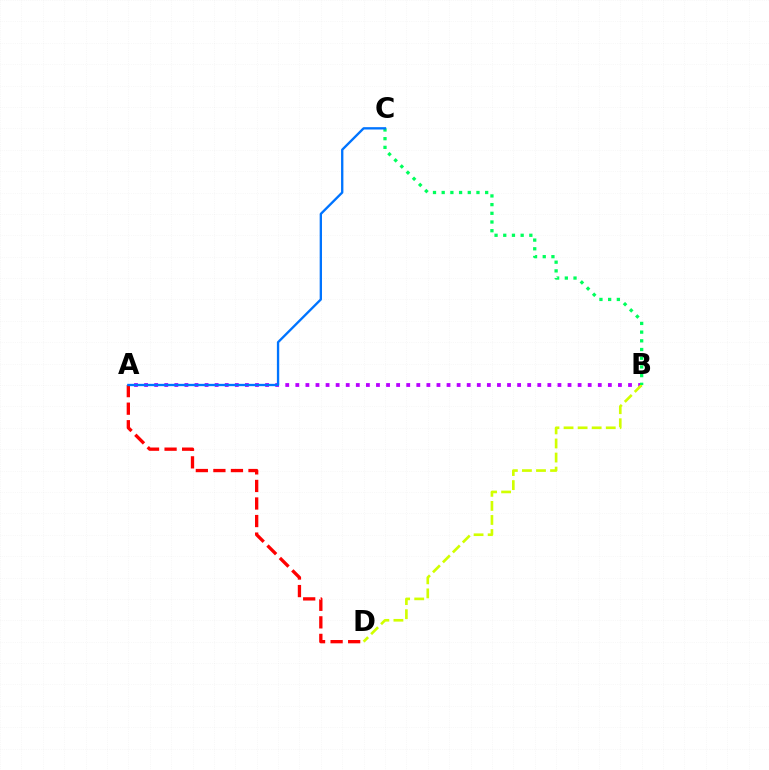{('A', 'B'): [{'color': '#b900ff', 'line_style': 'dotted', 'thickness': 2.74}], ('B', 'D'): [{'color': '#d1ff00', 'line_style': 'dashed', 'thickness': 1.91}], ('B', 'C'): [{'color': '#00ff5c', 'line_style': 'dotted', 'thickness': 2.36}], ('A', 'D'): [{'color': '#ff0000', 'line_style': 'dashed', 'thickness': 2.38}], ('A', 'C'): [{'color': '#0074ff', 'line_style': 'solid', 'thickness': 1.68}]}